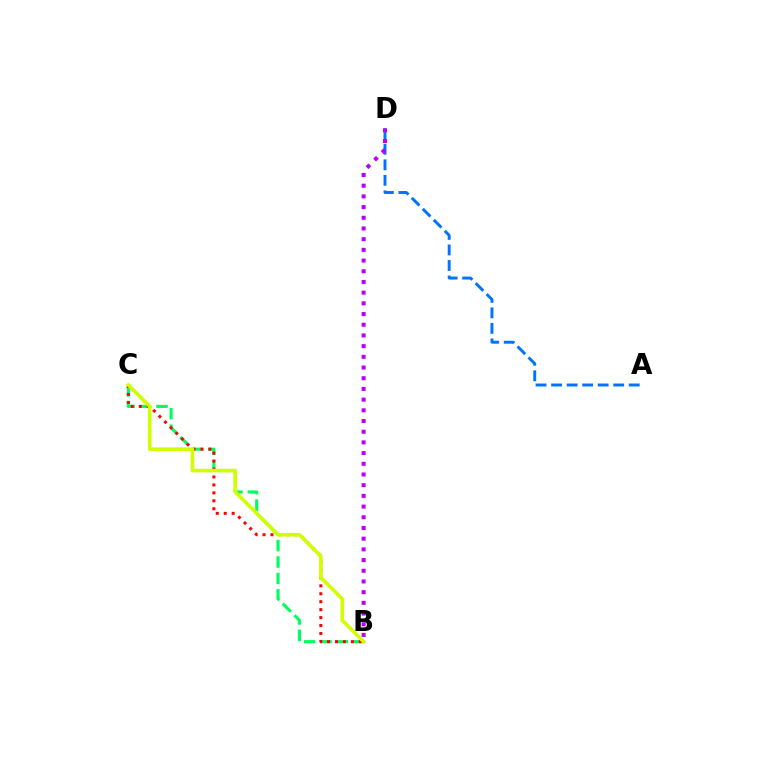{('A', 'D'): [{'color': '#0074ff', 'line_style': 'dashed', 'thickness': 2.11}], ('B', 'C'): [{'color': '#00ff5c', 'line_style': 'dashed', 'thickness': 2.23}, {'color': '#ff0000', 'line_style': 'dotted', 'thickness': 2.16}, {'color': '#d1ff00', 'line_style': 'solid', 'thickness': 2.59}], ('B', 'D'): [{'color': '#b900ff', 'line_style': 'dotted', 'thickness': 2.91}]}